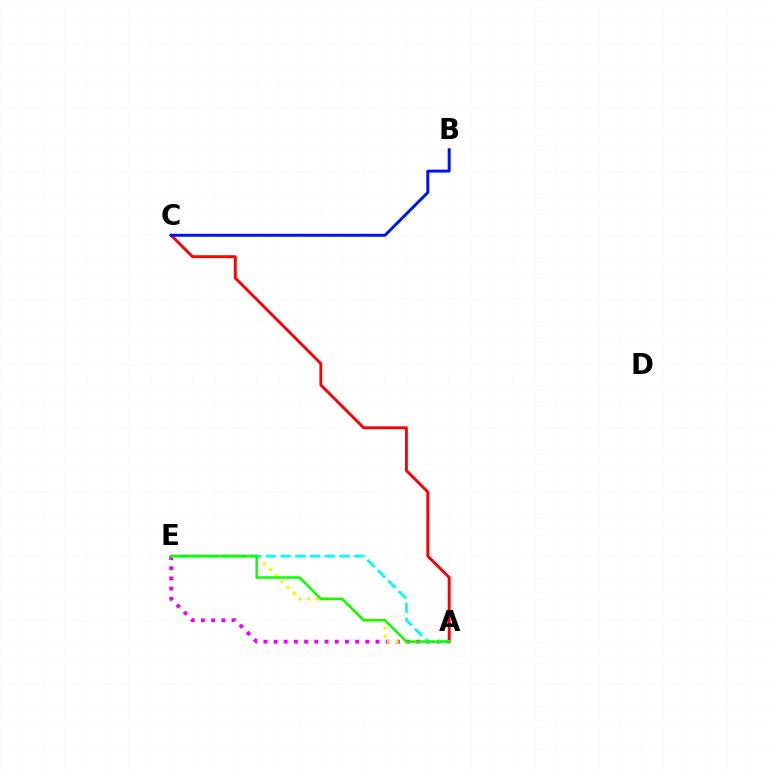{('A', 'C'): [{'color': '#ff0000', 'line_style': 'solid', 'thickness': 2.09}], ('B', 'C'): [{'color': '#0010ff', 'line_style': 'solid', 'thickness': 2.12}], ('A', 'E'): [{'color': '#ee00ff', 'line_style': 'dotted', 'thickness': 2.77}, {'color': '#fcf500', 'line_style': 'dotted', 'thickness': 2.3}, {'color': '#00fff6', 'line_style': 'dashed', 'thickness': 2.0}, {'color': '#08ff00', 'line_style': 'solid', 'thickness': 1.76}]}